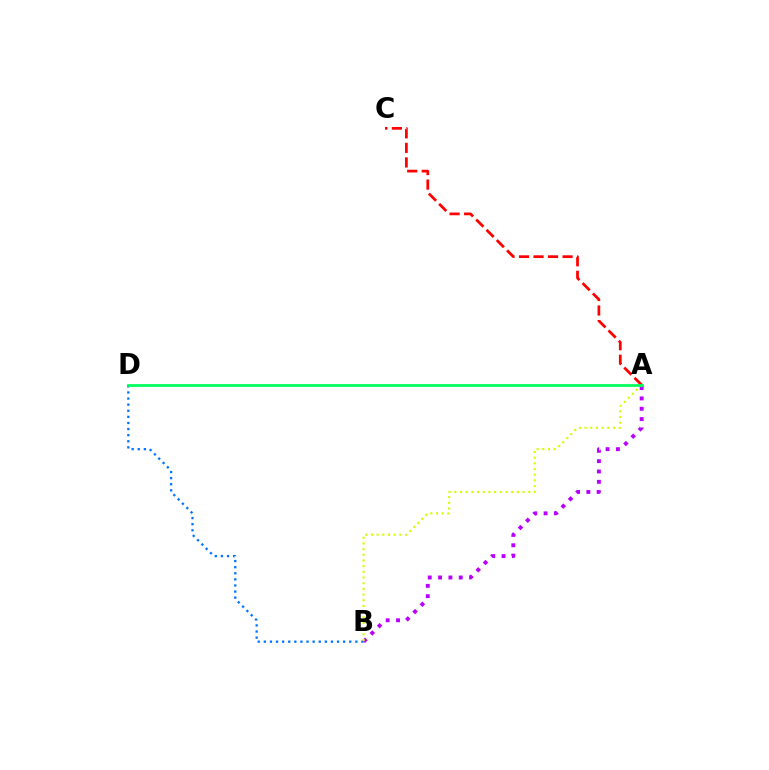{('A', 'B'): [{'color': '#b900ff', 'line_style': 'dotted', 'thickness': 2.81}, {'color': '#d1ff00', 'line_style': 'dotted', 'thickness': 1.54}], ('A', 'C'): [{'color': '#ff0000', 'line_style': 'dashed', 'thickness': 1.97}], ('B', 'D'): [{'color': '#0074ff', 'line_style': 'dotted', 'thickness': 1.66}], ('A', 'D'): [{'color': '#00ff5c', 'line_style': 'solid', 'thickness': 1.97}]}